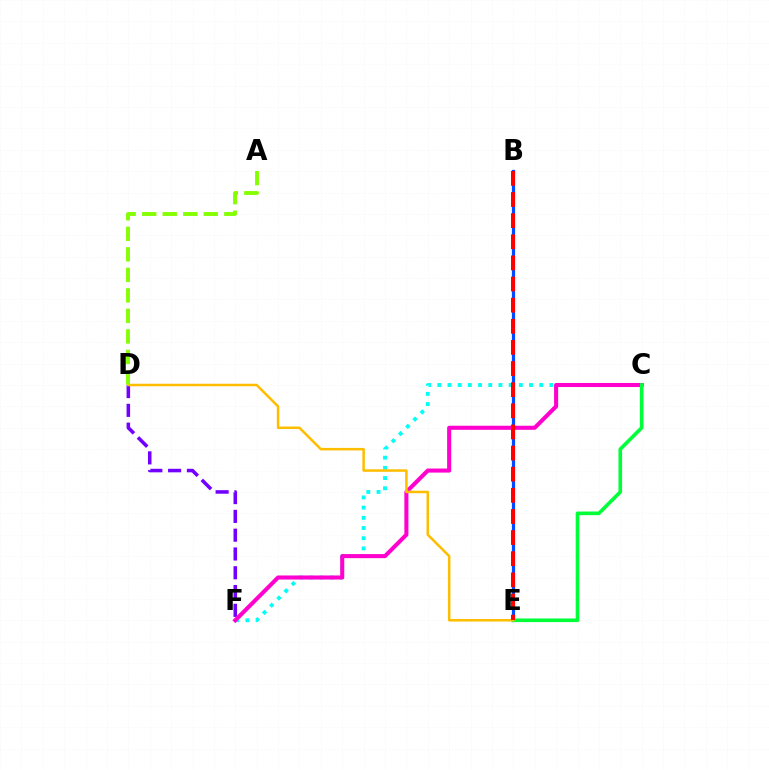{('D', 'F'): [{'color': '#7200ff', 'line_style': 'dashed', 'thickness': 2.55}], ('C', 'F'): [{'color': '#00fff6', 'line_style': 'dotted', 'thickness': 2.77}, {'color': '#ff00cf', 'line_style': 'solid', 'thickness': 2.93}], ('B', 'E'): [{'color': '#004bff', 'line_style': 'solid', 'thickness': 2.32}, {'color': '#ff0000', 'line_style': 'dashed', 'thickness': 2.87}], ('C', 'E'): [{'color': '#00ff39', 'line_style': 'solid', 'thickness': 2.62}], ('D', 'E'): [{'color': '#ffbd00', 'line_style': 'solid', 'thickness': 1.81}], ('A', 'D'): [{'color': '#84ff00', 'line_style': 'dashed', 'thickness': 2.79}]}